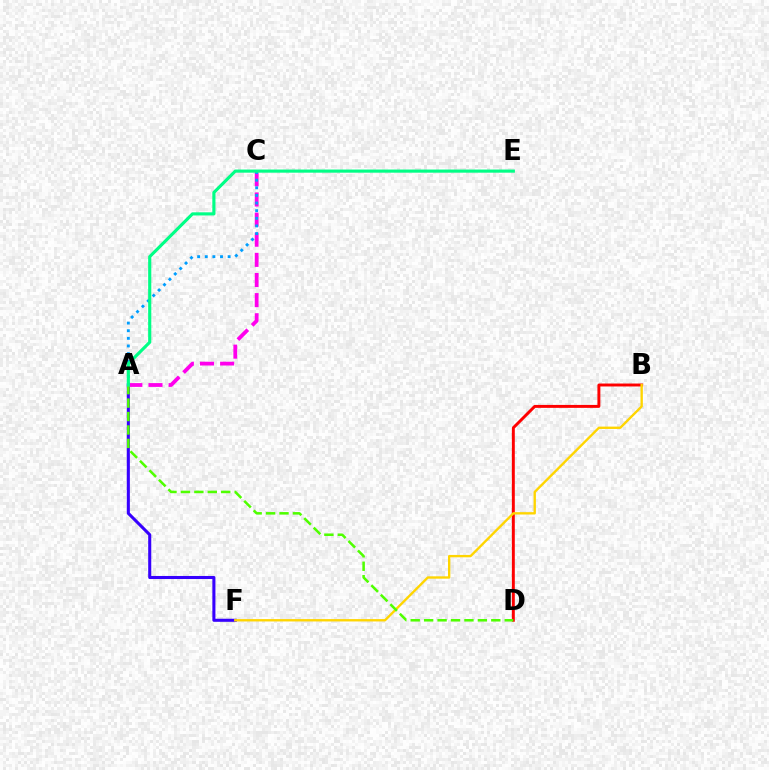{('A', 'F'): [{'color': '#3700ff', 'line_style': 'solid', 'thickness': 2.21}], ('B', 'D'): [{'color': '#ff0000', 'line_style': 'solid', 'thickness': 2.12}], ('A', 'C'): [{'color': '#ff00ed', 'line_style': 'dashed', 'thickness': 2.73}, {'color': '#009eff', 'line_style': 'dotted', 'thickness': 2.07}], ('B', 'F'): [{'color': '#ffd500', 'line_style': 'solid', 'thickness': 1.7}], ('A', 'D'): [{'color': '#4fff00', 'line_style': 'dashed', 'thickness': 1.82}], ('A', 'E'): [{'color': '#00ff86', 'line_style': 'solid', 'thickness': 2.26}]}